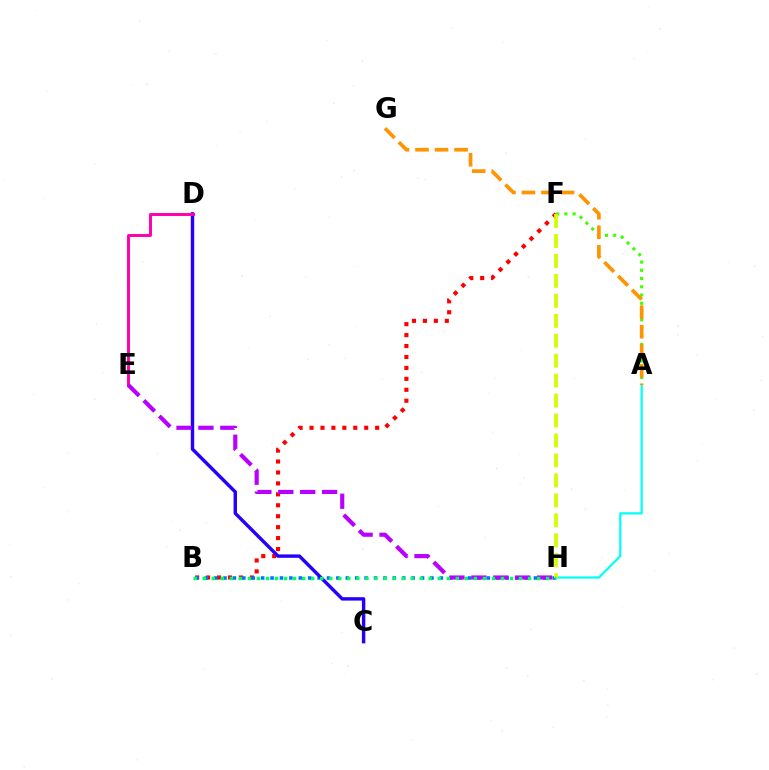{('A', 'F'): [{'color': '#3dff00', 'line_style': 'dotted', 'thickness': 2.24}], ('B', 'F'): [{'color': '#ff0000', 'line_style': 'dotted', 'thickness': 2.97}], ('B', 'H'): [{'color': '#0074ff', 'line_style': 'dotted', 'thickness': 2.56}, {'color': '#00ff5c', 'line_style': 'dotted', 'thickness': 2.46}], ('C', 'D'): [{'color': '#2500ff', 'line_style': 'solid', 'thickness': 2.45}], ('A', 'H'): [{'color': '#00fff6', 'line_style': 'solid', 'thickness': 1.6}], ('F', 'H'): [{'color': '#d1ff00', 'line_style': 'dashed', 'thickness': 2.71}], ('D', 'E'): [{'color': '#ff00ac', 'line_style': 'solid', 'thickness': 2.12}], ('E', 'H'): [{'color': '#b900ff', 'line_style': 'dashed', 'thickness': 2.98}], ('A', 'G'): [{'color': '#ff9400', 'line_style': 'dashed', 'thickness': 2.65}]}